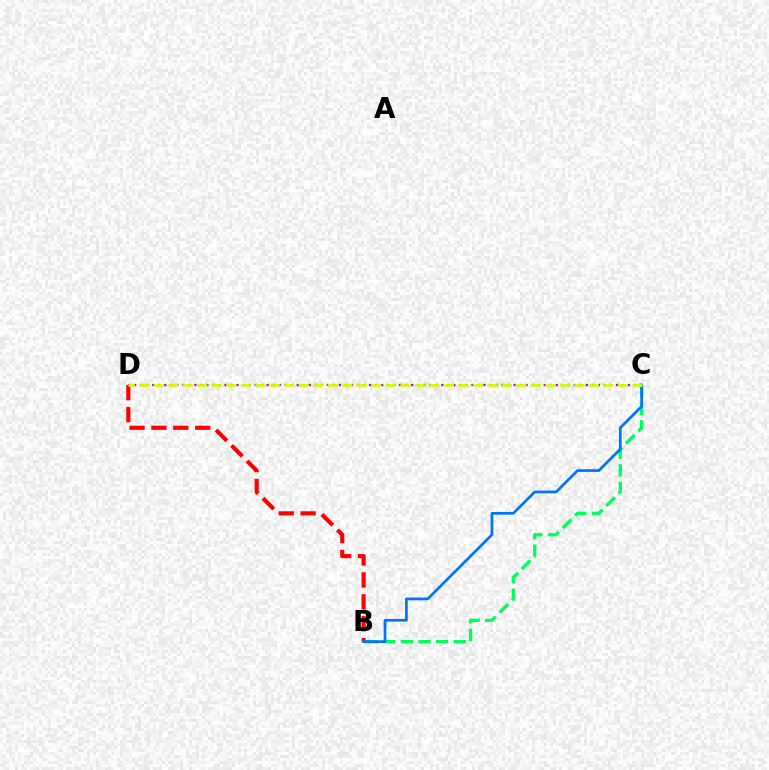{('C', 'D'): [{'color': '#b900ff', 'line_style': 'dotted', 'thickness': 1.64}, {'color': '#d1ff00', 'line_style': 'dashed', 'thickness': 1.97}], ('B', 'C'): [{'color': '#00ff5c', 'line_style': 'dashed', 'thickness': 2.39}, {'color': '#0074ff', 'line_style': 'solid', 'thickness': 1.97}], ('B', 'D'): [{'color': '#ff0000', 'line_style': 'dashed', 'thickness': 2.98}]}